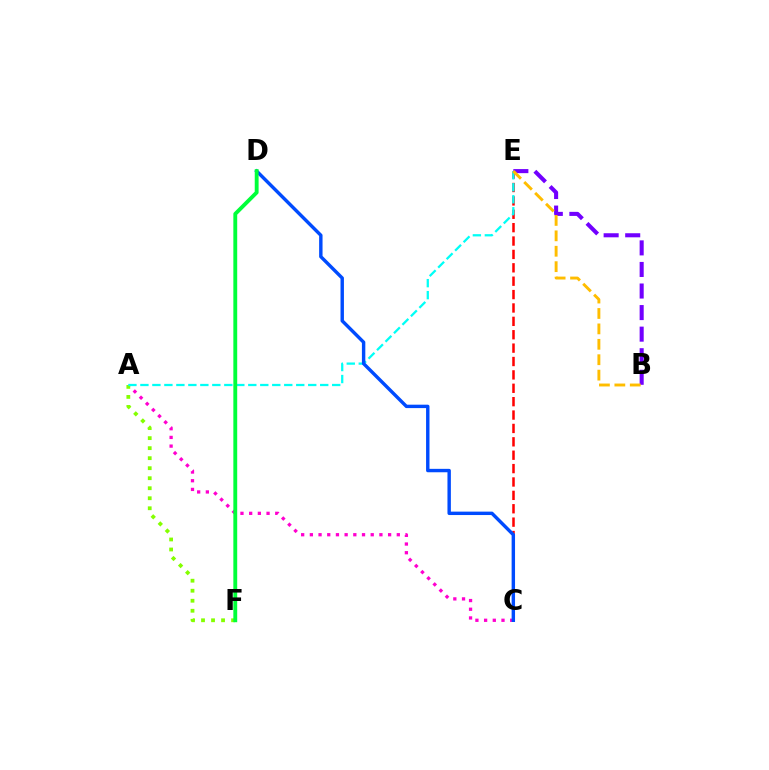{('C', 'E'): [{'color': '#ff0000', 'line_style': 'dashed', 'thickness': 1.82}], ('A', 'C'): [{'color': '#ff00cf', 'line_style': 'dotted', 'thickness': 2.36}], ('A', 'F'): [{'color': '#84ff00', 'line_style': 'dotted', 'thickness': 2.72}], ('A', 'E'): [{'color': '#00fff6', 'line_style': 'dashed', 'thickness': 1.63}], ('B', 'E'): [{'color': '#7200ff', 'line_style': 'dashed', 'thickness': 2.93}, {'color': '#ffbd00', 'line_style': 'dashed', 'thickness': 2.09}], ('C', 'D'): [{'color': '#004bff', 'line_style': 'solid', 'thickness': 2.46}], ('D', 'F'): [{'color': '#00ff39', 'line_style': 'solid', 'thickness': 2.78}]}